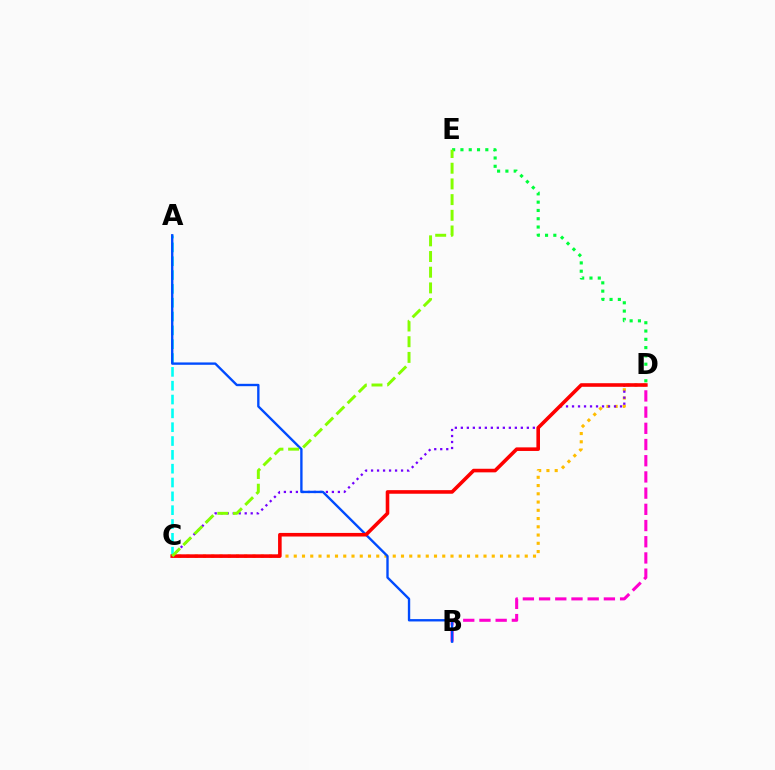{('C', 'D'): [{'color': '#ffbd00', 'line_style': 'dotted', 'thickness': 2.24}, {'color': '#7200ff', 'line_style': 'dotted', 'thickness': 1.63}, {'color': '#ff0000', 'line_style': 'solid', 'thickness': 2.58}], ('D', 'E'): [{'color': '#00ff39', 'line_style': 'dotted', 'thickness': 2.25}], ('B', 'D'): [{'color': '#ff00cf', 'line_style': 'dashed', 'thickness': 2.2}], ('A', 'C'): [{'color': '#00fff6', 'line_style': 'dashed', 'thickness': 1.88}], ('A', 'B'): [{'color': '#004bff', 'line_style': 'solid', 'thickness': 1.7}], ('C', 'E'): [{'color': '#84ff00', 'line_style': 'dashed', 'thickness': 2.13}]}